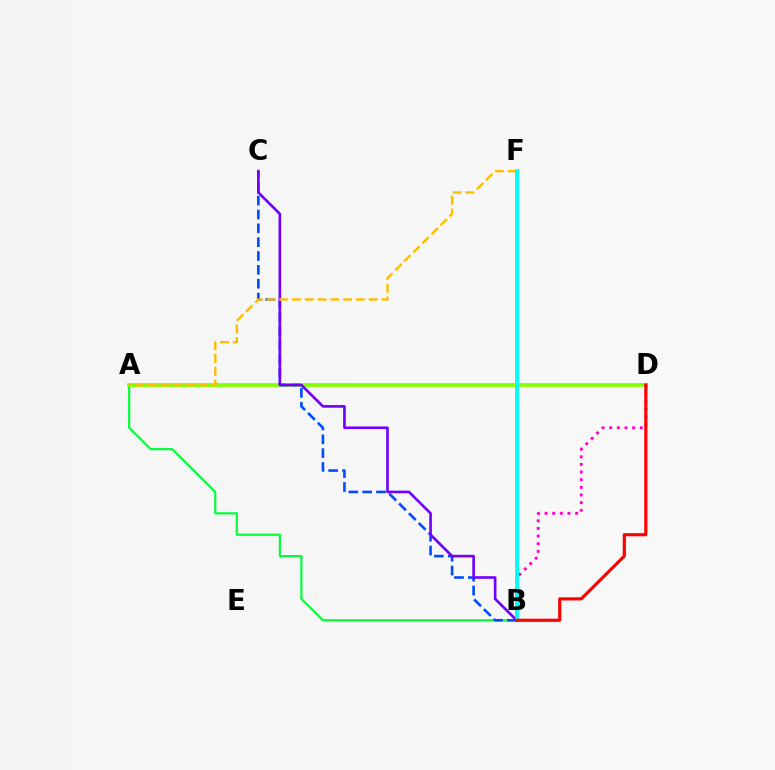{('A', 'B'): [{'color': '#00ff39', 'line_style': 'solid', 'thickness': 1.57}], ('A', 'D'): [{'color': '#84ff00', 'line_style': 'solid', 'thickness': 2.68}], ('B', 'C'): [{'color': '#004bff', 'line_style': 'dashed', 'thickness': 1.88}, {'color': '#7200ff', 'line_style': 'solid', 'thickness': 1.9}], ('B', 'D'): [{'color': '#ff00cf', 'line_style': 'dotted', 'thickness': 2.08}, {'color': '#ff0000', 'line_style': 'solid', 'thickness': 2.27}], ('A', 'F'): [{'color': '#ffbd00', 'line_style': 'dashed', 'thickness': 1.74}], ('B', 'F'): [{'color': '#00fff6', 'line_style': 'solid', 'thickness': 2.8}]}